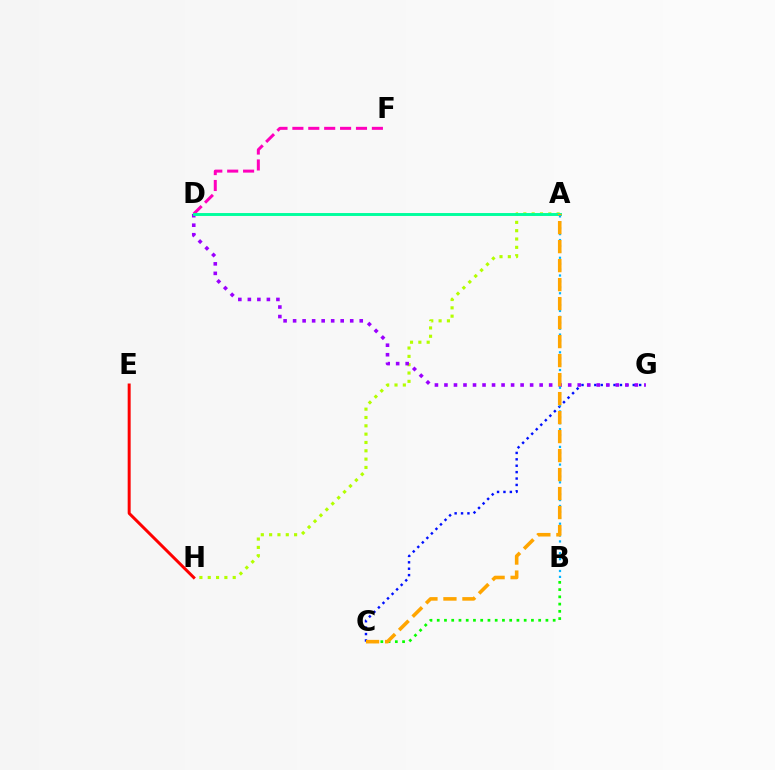{('B', 'C'): [{'color': '#08ff00', 'line_style': 'dotted', 'thickness': 1.97}], ('C', 'G'): [{'color': '#0010ff', 'line_style': 'dotted', 'thickness': 1.74}], ('A', 'H'): [{'color': '#b3ff00', 'line_style': 'dotted', 'thickness': 2.26}], ('D', 'G'): [{'color': '#9b00ff', 'line_style': 'dotted', 'thickness': 2.59}], ('D', 'F'): [{'color': '#ff00bd', 'line_style': 'dashed', 'thickness': 2.16}], ('A', 'D'): [{'color': '#00ff9d', 'line_style': 'solid', 'thickness': 2.11}], ('A', 'B'): [{'color': '#00b5ff', 'line_style': 'dotted', 'thickness': 1.61}], ('A', 'C'): [{'color': '#ffa500', 'line_style': 'dashed', 'thickness': 2.58}], ('E', 'H'): [{'color': '#ff0000', 'line_style': 'solid', 'thickness': 2.14}]}